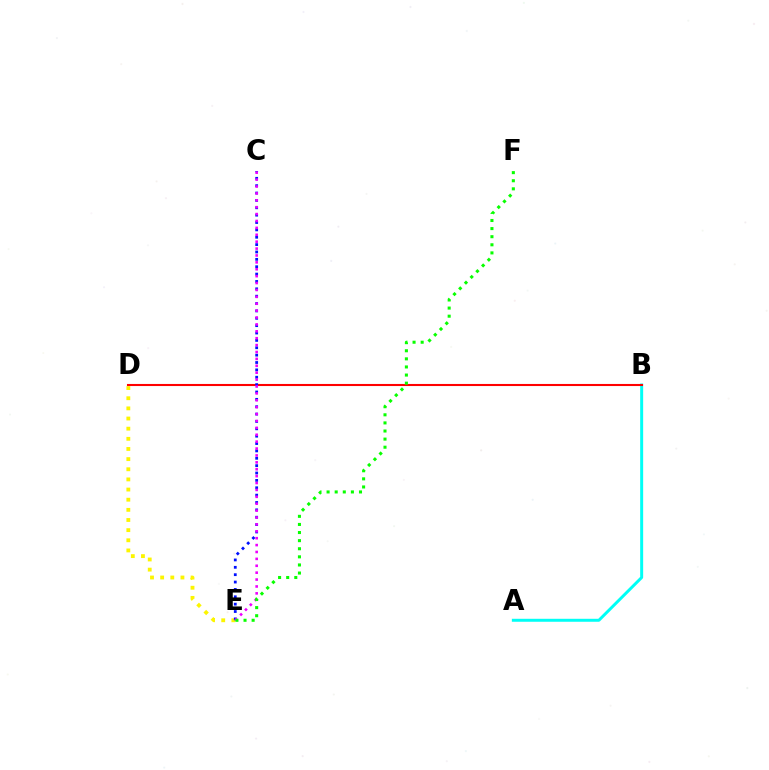{('D', 'E'): [{'color': '#fcf500', 'line_style': 'dotted', 'thickness': 2.76}], ('A', 'B'): [{'color': '#00fff6', 'line_style': 'solid', 'thickness': 2.14}], ('B', 'D'): [{'color': '#ff0000', 'line_style': 'solid', 'thickness': 1.5}], ('C', 'E'): [{'color': '#0010ff', 'line_style': 'dotted', 'thickness': 2.0}, {'color': '#ee00ff', 'line_style': 'dotted', 'thickness': 1.87}], ('E', 'F'): [{'color': '#08ff00', 'line_style': 'dotted', 'thickness': 2.2}]}